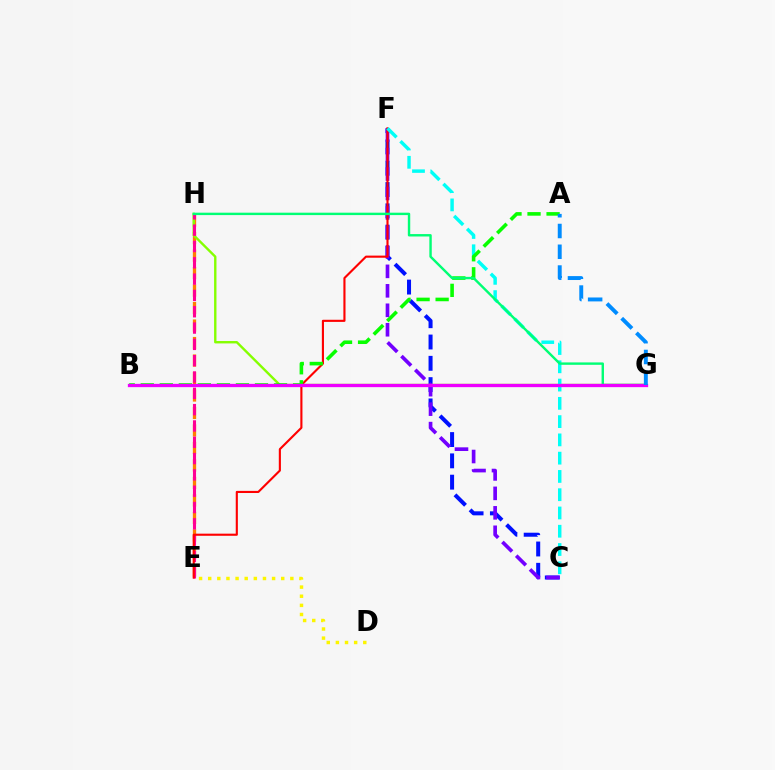{('C', 'F'): [{'color': '#0010ff', 'line_style': 'dashed', 'thickness': 2.89}, {'color': '#7200ff', 'line_style': 'dashed', 'thickness': 2.64}, {'color': '#00fff6', 'line_style': 'dashed', 'thickness': 2.48}], ('E', 'H'): [{'color': '#ff7c00', 'line_style': 'dashed', 'thickness': 2.38}, {'color': '#ff0094', 'line_style': 'dashed', 'thickness': 2.22}], ('G', 'H'): [{'color': '#84ff00', 'line_style': 'solid', 'thickness': 1.72}, {'color': '#00ff74', 'line_style': 'solid', 'thickness': 1.73}], ('E', 'F'): [{'color': '#ff0000', 'line_style': 'solid', 'thickness': 1.53}], ('D', 'E'): [{'color': '#fcf500', 'line_style': 'dotted', 'thickness': 2.48}], ('A', 'B'): [{'color': '#08ff00', 'line_style': 'dashed', 'thickness': 2.59}], ('B', 'G'): [{'color': '#ee00ff', 'line_style': 'solid', 'thickness': 2.38}], ('A', 'G'): [{'color': '#008cff', 'line_style': 'dashed', 'thickness': 2.82}]}